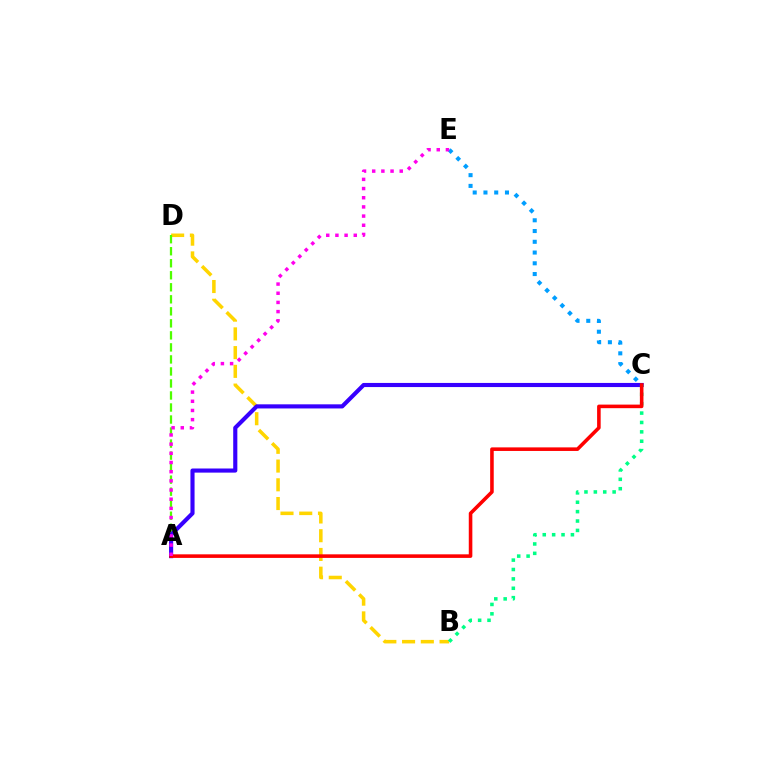{('C', 'E'): [{'color': '#009eff', 'line_style': 'dotted', 'thickness': 2.92}], ('B', 'D'): [{'color': '#ffd500', 'line_style': 'dashed', 'thickness': 2.55}], ('A', 'D'): [{'color': '#4fff00', 'line_style': 'dashed', 'thickness': 1.63}], ('A', 'C'): [{'color': '#3700ff', 'line_style': 'solid', 'thickness': 2.97}, {'color': '#ff0000', 'line_style': 'solid', 'thickness': 2.57}], ('B', 'C'): [{'color': '#00ff86', 'line_style': 'dotted', 'thickness': 2.55}], ('A', 'E'): [{'color': '#ff00ed', 'line_style': 'dotted', 'thickness': 2.49}]}